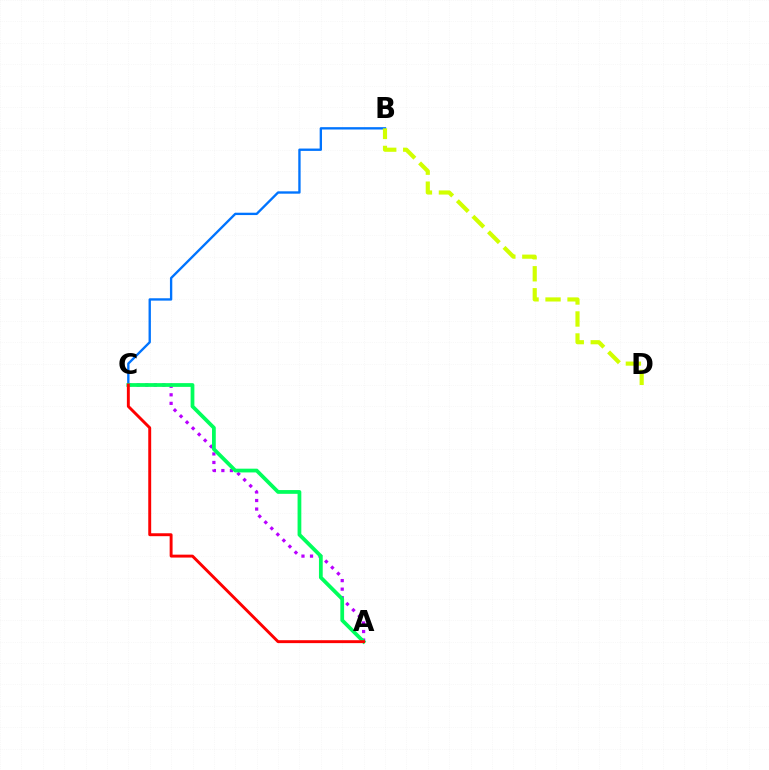{('B', 'C'): [{'color': '#0074ff', 'line_style': 'solid', 'thickness': 1.69}], ('A', 'C'): [{'color': '#b900ff', 'line_style': 'dotted', 'thickness': 2.32}, {'color': '#00ff5c', 'line_style': 'solid', 'thickness': 2.71}, {'color': '#ff0000', 'line_style': 'solid', 'thickness': 2.1}], ('B', 'D'): [{'color': '#d1ff00', 'line_style': 'dashed', 'thickness': 2.99}]}